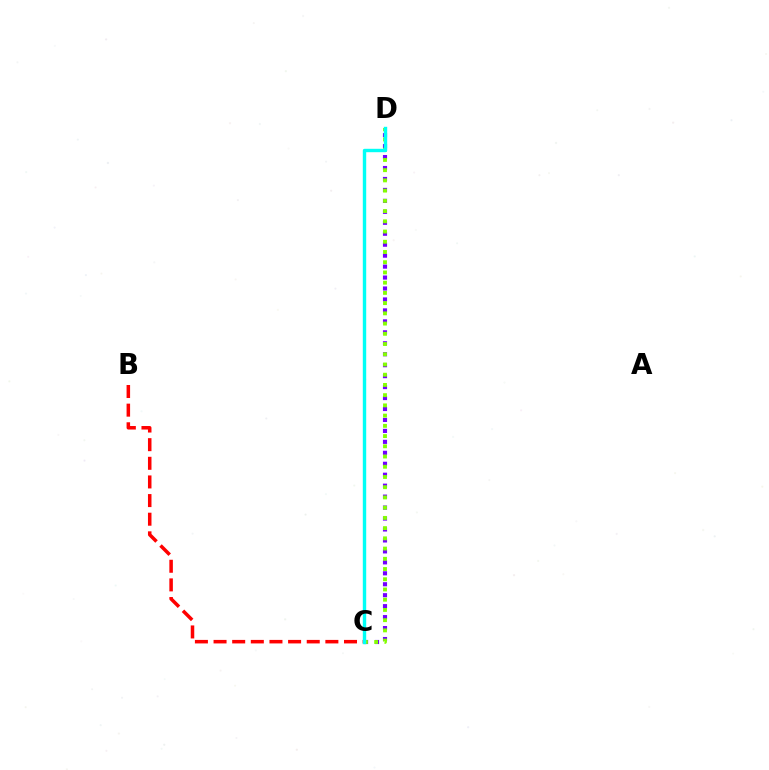{('C', 'D'): [{'color': '#7200ff', 'line_style': 'dotted', 'thickness': 2.98}, {'color': '#84ff00', 'line_style': 'dotted', 'thickness': 2.78}, {'color': '#00fff6', 'line_style': 'solid', 'thickness': 2.45}], ('B', 'C'): [{'color': '#ff0000', 'line_style': 'dashed', 'thickness': 2.53}]}